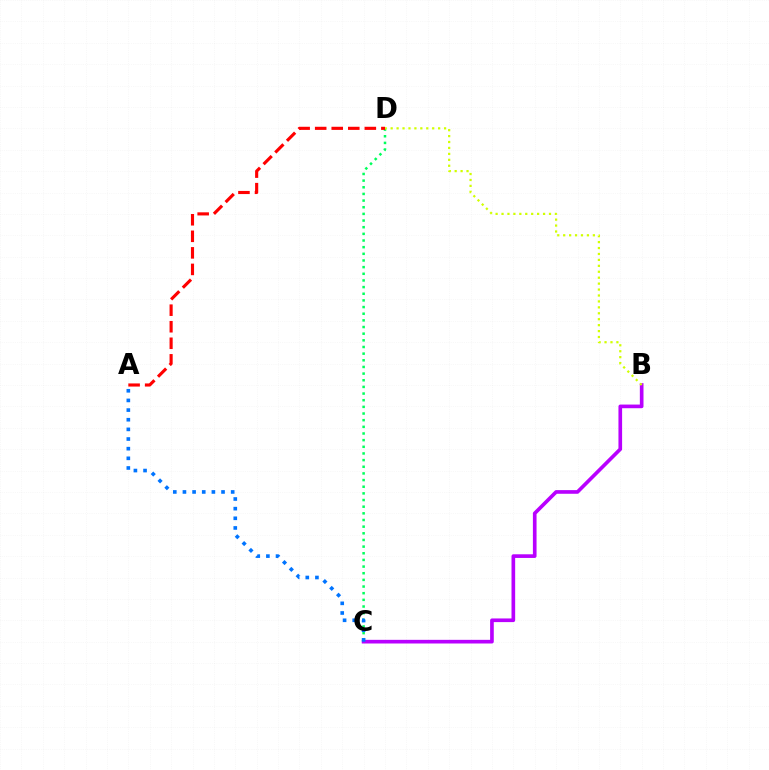{('B', 'C'): [{'color': '#b900ff', 'line_style': 'solid', 'thickness': 2.63}], ('C', 'D'): [{'color': '#00ff5c', 'line_style': 'dotted', 'thickness': 1.81}], ('A', 'C'): [{'color': '#0074ff', 'line_style': 'dotted', 'thickness': 2.62}], ('B', 'D'): [{'color': '#d1ff00', 'line_style': 'dotted', 'thickness': 1.61}], ('A', 'D'): [{'color': '#ff0000', 'line_style': 'dashed', 'thickness': 2.25}]}